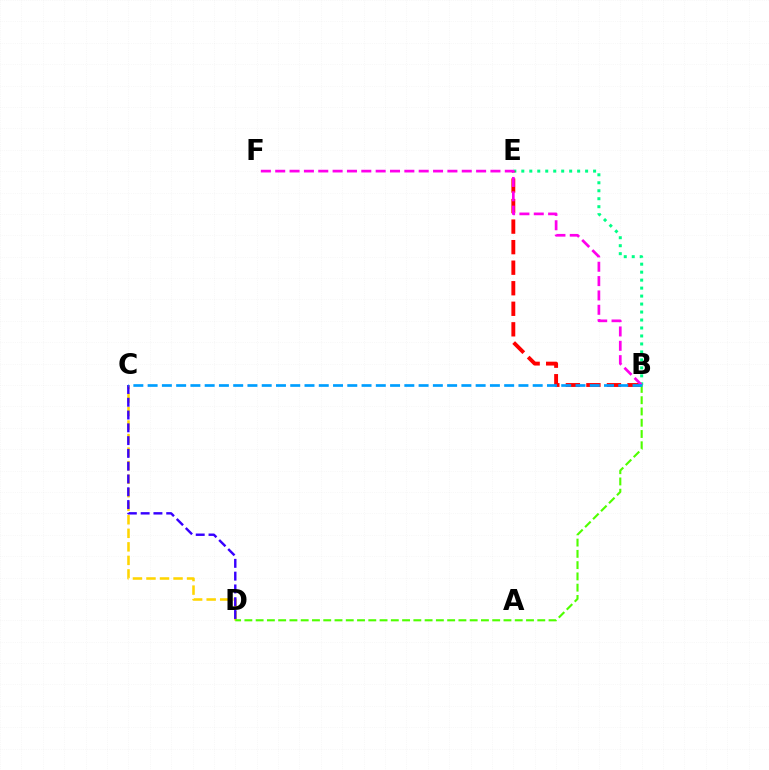{('B', 'E'): [{'color': '#00ff86', 'line_style': 'dotted', 'thickness': 2.17}, {'color': '#ff0000', 'line_style': 'dashed', 'thickness': 2.79}], ('C', 'D'): [{'color': '#ffd500', 'line_style': 'dashed', 'thickness': 1.84}, {'color': '#3700ff', 'line_style': 'dashed', 'thickness': 1.74}], ('B', 'F'): [{'color': '#ff00ed', 'line_style': 'dashed', 'thickness': 1.95}], ('B', 'D'): [{'color': '#4fff00', 'line_style': 'dashed', 'thickness': 1.53}], ('B', 'C'): [{'color': '#009eff', 'line_style': 'dashed', 'thickness': 1.94}]}